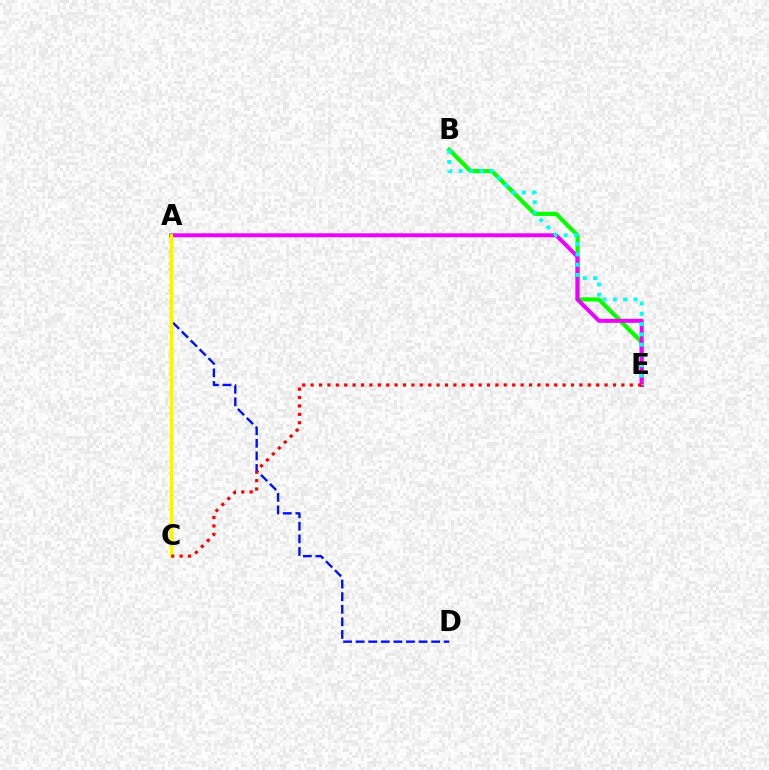{('A', 'D'): [{'color': '#0010ff', 'line_style': 'dashed', 'thickness': 1.71}], ('B', 'E'): [{'color': '#08ff00', 'line_style': 'solid', 'thickness': 2.97}, {'color': '#00fff6', 'line_style': 'dotted', 'thickness': 2.8}], ('A', 'E'): [{'color': '#ee00ff', 'line_style': 'solid', 'thickness': 2.84}], ('A', 'C'): [{'color': '#fcf500', 'line_style': 'solid', 'thickness': 2.28}], ('C', 'E'): [{'color': '#ff0000', 'line_style': 'dotted', 'thickness': 2.28}]}